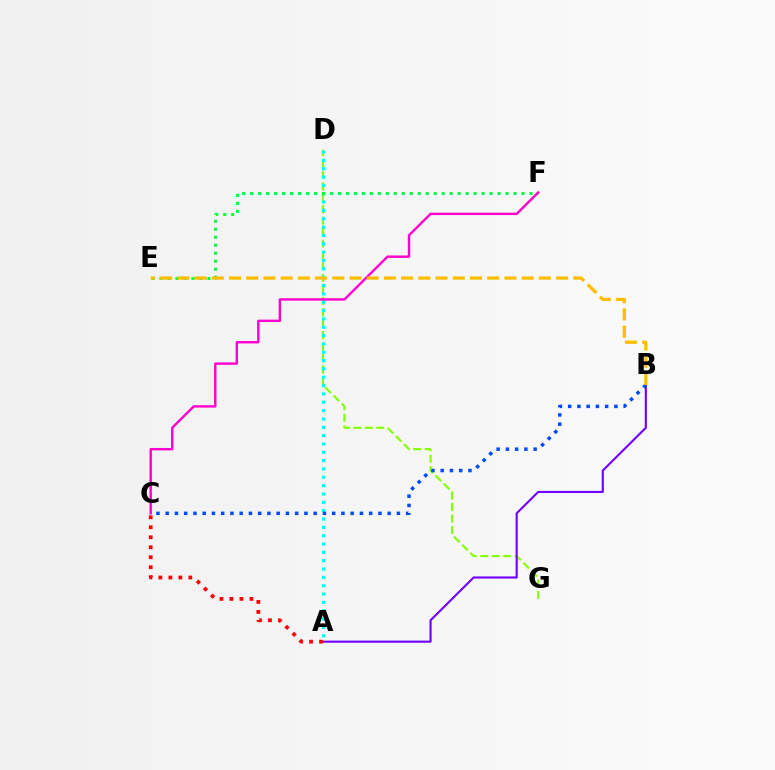{('D', 'G'): [{'color': '#84ff00', 'line_style': 'dashed', 'thickness': 1.56}], ('A', 'D'): [{'color': '#00fff6', 'line_style': 'dotted', 'thickness': 2.27}], ('E', 'F'): [{'color': '#00ff39', 'line_style': 'dotted', 'thickness': 2.17}], ('A', 'B'): [{'color': '#7200ff', 'line_style': 'solid', 'thickness': 1.53}], ('B', 'C'): [{'color': '#004bff', 'line_style': 'dotted', 'thickness': 2.51}], ('C', 'F'): [{'color': '#ff00cf', 'line_style': 'solid', 'thickness': 1.73}], ('A', 'C'): [{'color': '#ff0000', 'line_style': 'dotted', 'thickness': 2.71}], ('B', 'E'): [{'color': '#ffbd00', 'line_style': 'dashed', 'thickness': 2.34}]}